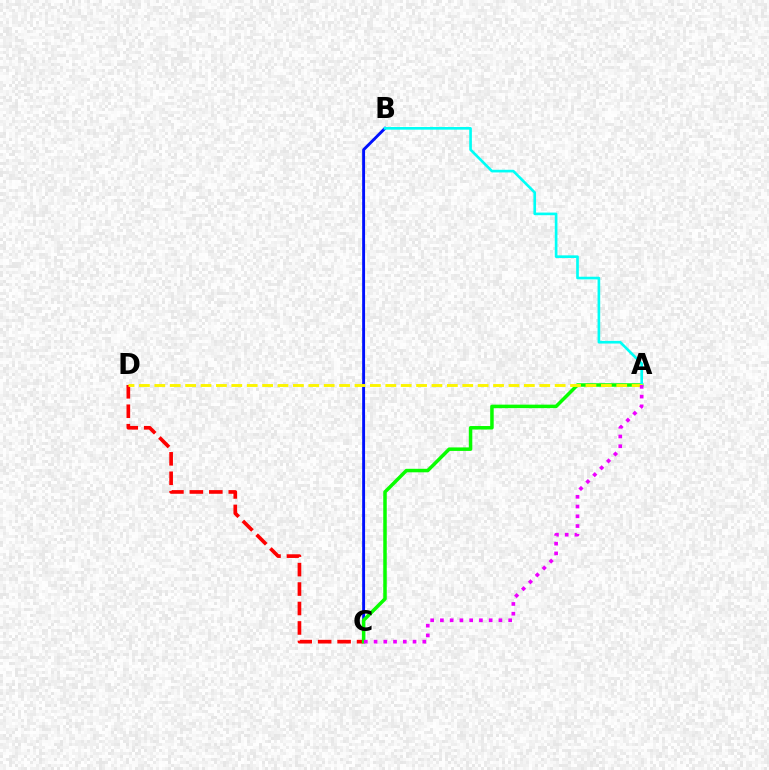{('C', 'D'): [{'color': '#ff0000', 'line_style': 'dashed', 'thickness': 2.64}], ('B', 'C'): [{'color': '#0010ff', 'line_style': 'solid', 'thickness': 2.09}], ('A', 'C'): [{'color': '#08ff00', 'line_style': 'solid', 'thickness': 2.52}, {'color': '#ee00ff', 'line_style': 'dotted', 'thickness': 2.65}], ('A', 'B'): [{'color': '#00fff6', 'line_style': 'solid', 'thickness': 1.91}], ('A', 'D'): [{'color': '#fcf500', 'line_style': 'dashed', 'thickness': 2.09}]}